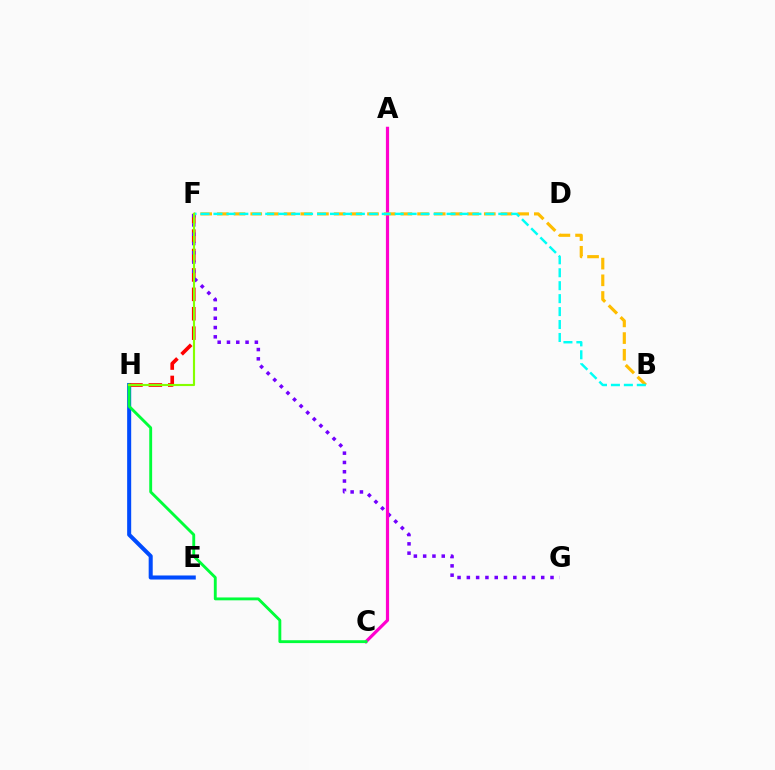{('E', 'H'): [{'color': '#004bff', 'line_style': 'solid', 'thickness': 2.91}], ('F', 'H'): [{'color': '#ff0000', 'line_style': 'dashed', 'thickness': 2.64}, {'color': '#84ff00', 'line_style': 'solid', 'thickness': 1.54}], ('F', 'G'): [{'color': '#7200ff', 'line_style': 'dotted', 'thickness': 2.53}], ('A', 'C'): [{'color': '#ff00cf', 'line_style': 'solid', 'thickness': 2.29}], ('B', 'F'): [{'color': '#ffbd00', 'line_style': 'dashed', 'thickness': 2.27}, {'color': '#00fff6', 'line_style': 'dashed', 'thickness': 1.76}], ('C', 'H'): [{'color': '#00ff39', 'line_style': 'solid', 'thickness': 2.07}]}